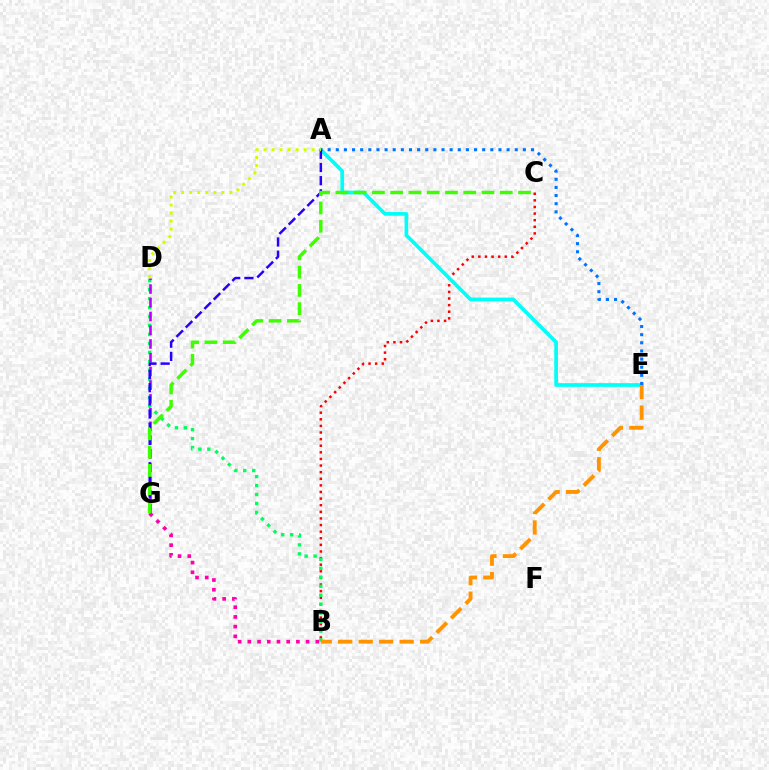{('B', 'C'): [{'color': '#ff0000', 'line_style': 'dotted', 'thickness': 1.8}], ('B', 'D'): [{'color': '#00ff5c', 'line_style': 'dotted', 'thickness': 2.43}], ('A', 'E'): [{'color': '#00fff6', 'line_style': 'solid', 'thickness': 2.65}, {'color': '#0074ff', 'line_style': 'dotted', 'thickness': 2.21}], ('D', 'G'): [{'color': '#b900ff', 'line_style': 'dashed', 'thickness': 1.87}], ('A', 'G'): [{'color': '#2500ff', 'line_style': 'dashed', 'thickness': 1.79}], ('A', 'D'): [{'color': '#d1ff00', 'line_style': 'dotted', 'thickness': 2.18}], ('B', 'G'): [{'color': '#ff00ac', 'line_style': 'dotted', 'thickness': 2.64}], ('C', 'G'): [{'color': '#3dff00', 'line_style': 'dashed', 'thickness': 2.48}], ('B', 'E'): [{'color': '#ff9400', 'line_style': 'dashed', 'thickness': 2.78}]}